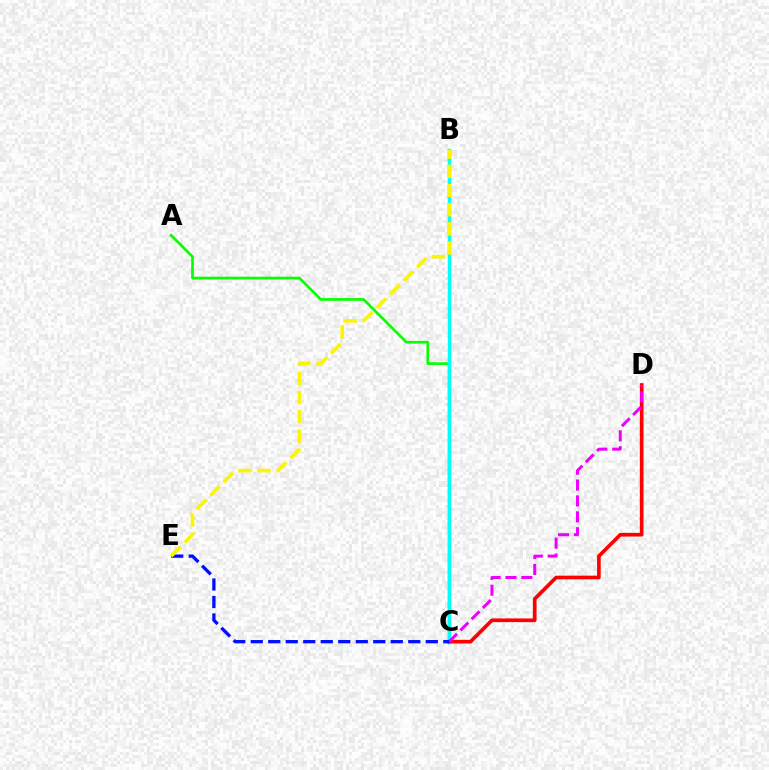{('A', 'C'): [{'color': '#08ff00', 'line_style': 'solid', 'thickness': 1.94}], ('B', 'C'): [{'color': '#00fff6', 'line_style': 'solid', 'thickness': 2.51}], ('C', 'D'): [{'color': '#ff0000', 'line_style': 'solid', 'thickness': 2.63}, {'color': '#ee00ff', 'line_style': 'dashed', 'thickness': 2.16}], ('C', 'E'): [{'color': '#0010ff', 'line_style': 'dashed', 'thickness': 2.38}], ('B', 'E'): [{'color': '#fcf500', 'line_style': 'dashed', 'thickness': 2.6}]}